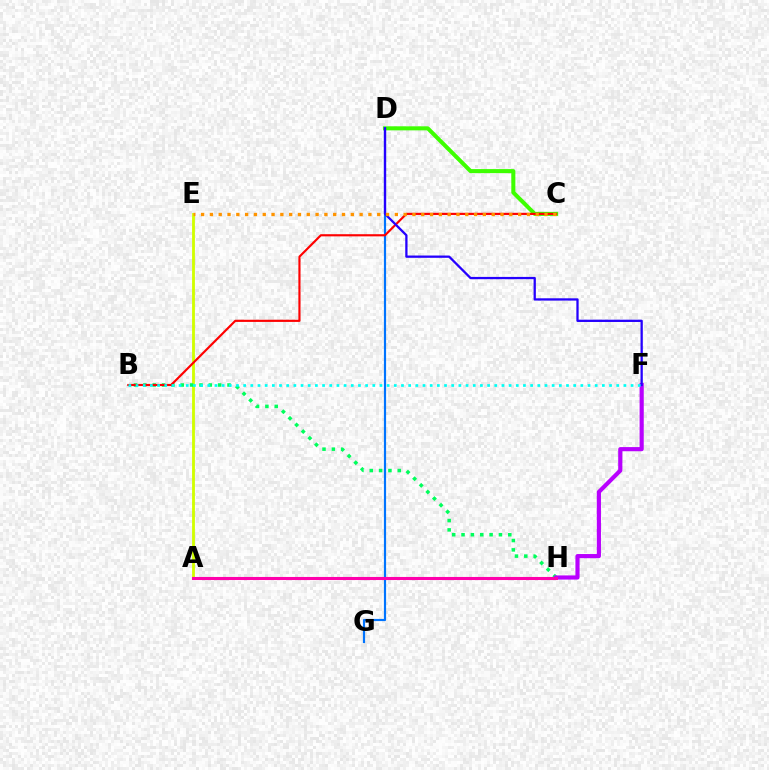{('A', 'E'): [{'color': '#d1ff00', 'line_style': 'solid', 'thickness': 2.03}], ('B', 'H'): [{'color': '#00ff5c', 'line_style': 'dotted', 'thickness': 2.54}], ('C', 'D'): [{'color': '#3dff00', 'line_style': 'solid', 'thickness': 2.91}], ('D', 'G'): [{'color': '#0074ff', 'line_style': 'solid', 'thickness': 1.57}], ('F', 'H'): [{'color': '#b900ff', 'line_style': 'solid', 'thickness': 2.99}], ('B', 'C'): [{'color': '#ff0000', 'line_style': 'solid', 'thickness': 1.55}], ('D', 'F'): [{'color': '#2500ff', 'line_style': 'solid', 'thickness': 1.64}], ('A', 'H'): [{'color': '#ff00ac', 'line_style': 'solid', 'thickness': 2.21}], ('B', 'F'): [{'color': '#00fff6', 'line_style': 'dotted', 'thickness': 1.95}], ('C', 'E'): [{'color': '#ff9400', 'line_style': 'dotted', 'thickness': 2.39}]}